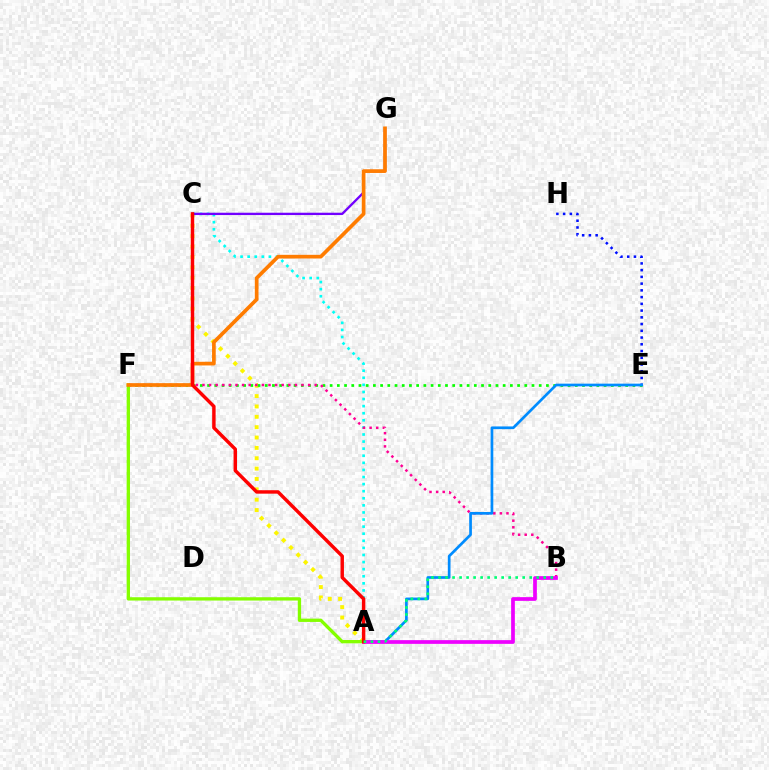{('A', 'C'): [{'color': '#fcf500', 'line_style': 'dotted', 'thickness': 2.81}, {'color': '#00fff6', 'line_style': 'dotted', 'thickness': 1.93}, {'color': '#ff0000', 'line_style': 'solid', 'thickness': 2.47}], ('E', 'H'): [{'color': '#0010ff', 'line_style': 'dotted', 'thickness': 1.83}], ('C', 'G'): [{'color': '#7200ff', 'line_style': 'solid', 'thickness': 1.67}], ('E', 'F'): [{'color': '#08ff00', 'line_style': 'dotted', 'thickness': 1.96}], ('B', 'F'): [{'color': '#ff0094', 'line_style': 'dotted', 'thickness': 1.79}], ('A', 'F'): [{'color': '#84ff00', 'line_style': 'solid', 'thickness': 2.39}], ('F', 'G'): [{'color': '#ff7c00', 'line_style': 'solid', 'thickness': 2.65}], ('A', 'E'): [{'color': '#008cff', 'line_style': 'solid', 'thickness': 1.94}], ('A', 'B'): [{'color': '#ee00ff', 'line_style': 'solid', 'thickness': 2.68}, {'color': '#00ff74', 'line_style': 'dotted', 'thickness': 1.91}]}